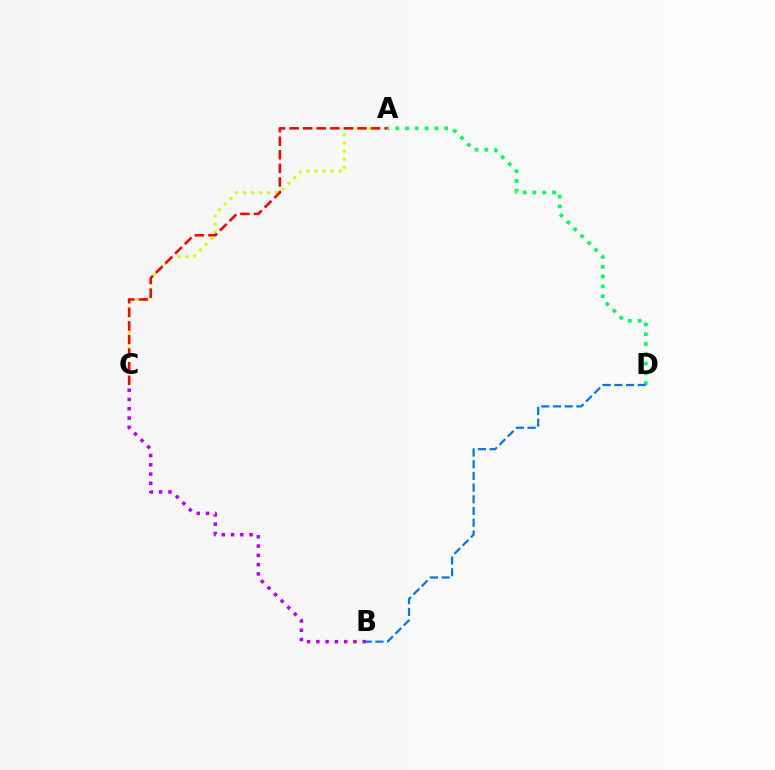{('A', 'C'): [{'color': '#d1ff00', 'line_style': 'dotted', 'thickness': 2.19}, {'color': '#ff0000', 'line_style': 'dashed', 'thickness': 1.84}], ('A', 'D'): [{'color': '#00ff5c', 'line_style': 'dotted', 'thickness': 2.66}], ('B', 'C'): [{'color': '#b900ff', 'line_style': 'dotted', 'thickness': 2.52}], ('B', 'D'): [{'color': '#0074ff', 'line_style': 'dashed', 'thickness': 1.59}]}